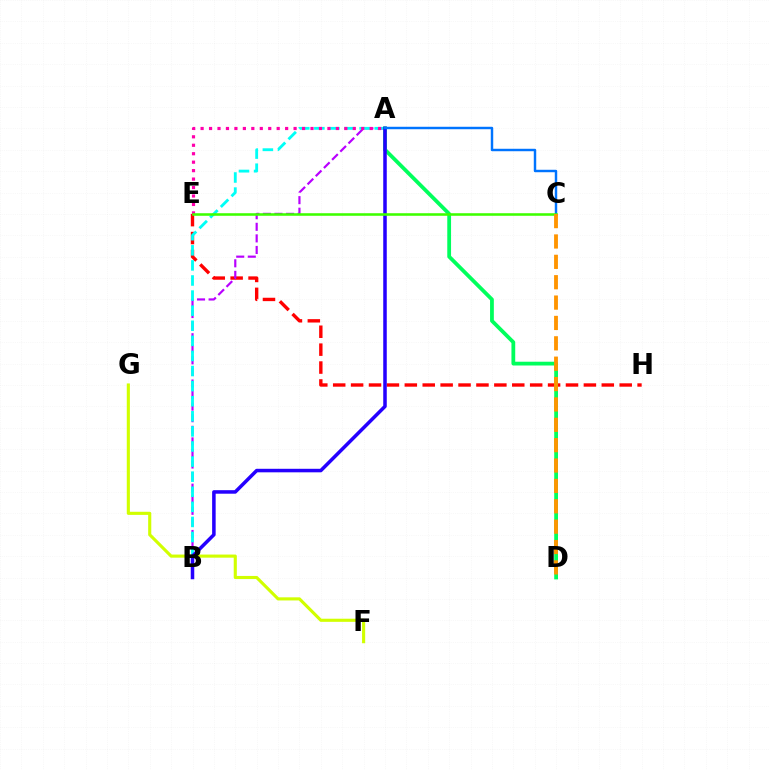{('E', 'H'): [{'color': '#ff0000', 'line_style': 'dashed', 'thickness': 2.43}], ('A', 'B'): [{'color': '#b900ff', 'line_style': 'dashed', 'thickness': 1.57}, {'color': '#00fff6', 'line_style': 'dashed', 'thickness': 2.05}, {'color': '#2500ff', 'line_style': 'solid', 'thickness': 2.54}], ('F', 'G'): [{'color': '#d1ff00', 'line_style': 'solid', 'thickness': 2.25}], ('A', 'E'): [{'color': '#ff00ac', 'line_style': 'dotted', 'thickness': 2.3}], ('A', 'D'): [{'color': '#00ff5c', 'line_style': 'solid', 'thickness': 2.72}], ('A', 'C'): [{'color': '#0074ff', 'line_style': 'solid', 'thickness': 1.76}], ('C', 'E'): [{'color': '#3dff00', 'line_style': 'solid', 'thickness': 1.84}], ('C', 'D'): [{'color': '#ff9400', 'line_style': 'dashed', 'thickness': 2.77}]}